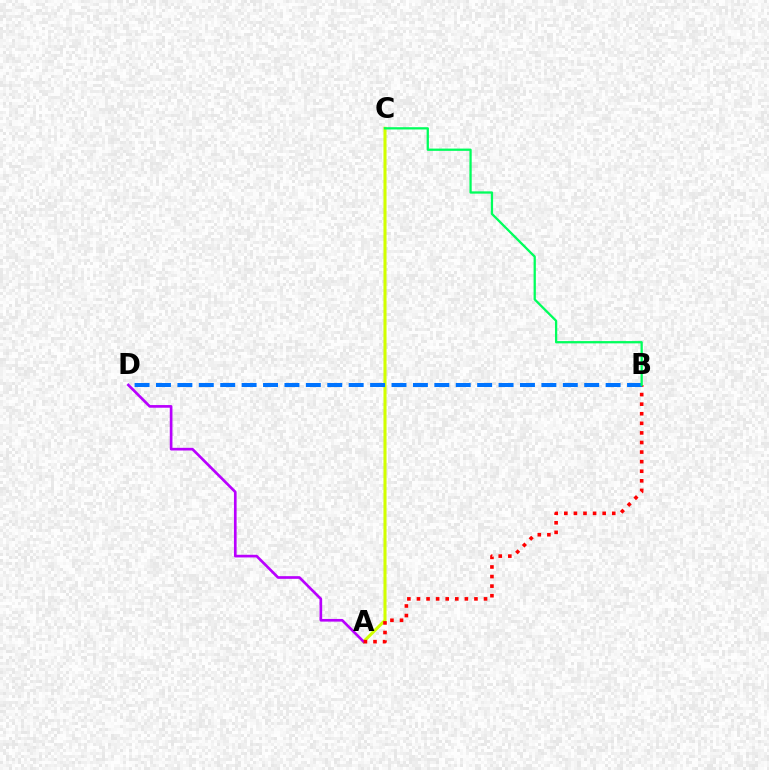{('A', 'C'): [{'color': '#d1ff00', 'line_style': 'solid', 'thickness': 2.21}], ('A', 'D'): [{'color': '#b900ff', 'line_style': 'solid', 'thickness': 1.92}], ('A', 'B'): [{'color': '#ff0000', 'line_style': 'dotted', 'thickness': 2.6}], ('B', 'D'): [{'color': '#0074ff', 'line_style': 'dashed', 'thickness': 2.91}], ('B', 'C'): [{'color': '#00ff5c', 'line_style': 'solid', 'thickness': 1.64}]}